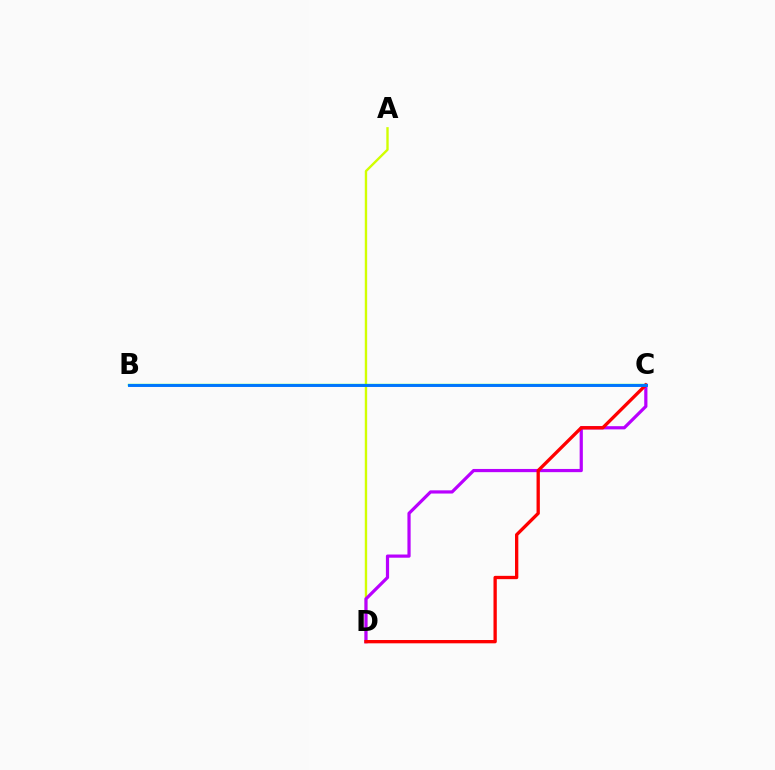{('A', 'D'): [{'color': '#d1ff00', 'line_style': 'solid', 'thickness': 1.71}], ('C', 'D'): [{'color': '#b900ff', 'line_style': 'solid', 'thickness': 2.31}, {'color': '#ff0000', 'line_style': 'solid', 'thickness': 2.38}], ('B', 'C'): [{'color': '#00ff5c', 'line_style': 'solid', 'thickness': 1.7}, {'color': '#0074ff', 'line_style': 'solid', 'thickness': 2.1}]}